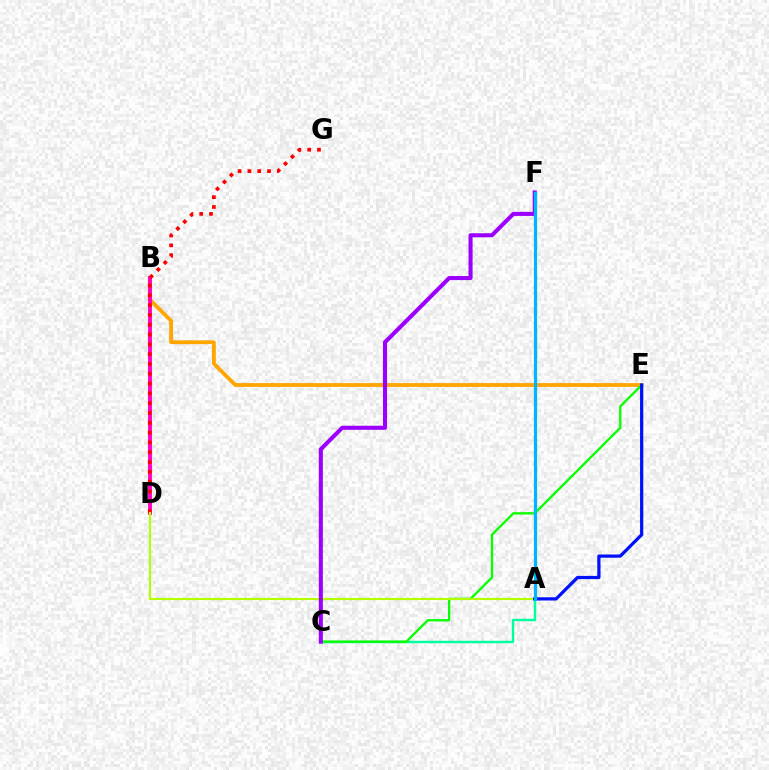{('B', 'E'): [{'color': '#ffa500', 'line_style': 'solid', 'thickness': 2.73}], ('A', 'C'): [{'color': '#00ff9d', 'line_style': 'solid', 'thickness': 1.74}], ('B', 'D'): [{'color': '#ff00bd', 'line_style': 'solid', 'thickness': 2.77}], ('C', 'E'): [{'color': '#08ff00', 'line_style': 'solid', 'thickness': 1.68}], ('D', 'G'): [{'color': '#ff0000', 'line_style': 'dotted', 'thickness': 2.66}], ('A', 'D'): [{'color': '#b3ff00', 'line_style': 'solid', 'thickness': 1.53}], ('A', 'E'): [{'color': '#0010ff', 'line_style': 'solid', 'thickness': 2.33}], ('C', 'F'): [{'color': '#9b00ff', 'line_style': 'solid', 'thickness': 2.93}], ('A', 'F'): [{'color': '#00b5ff', 'line_style': 'solid', 'thickness': 2.31}]}